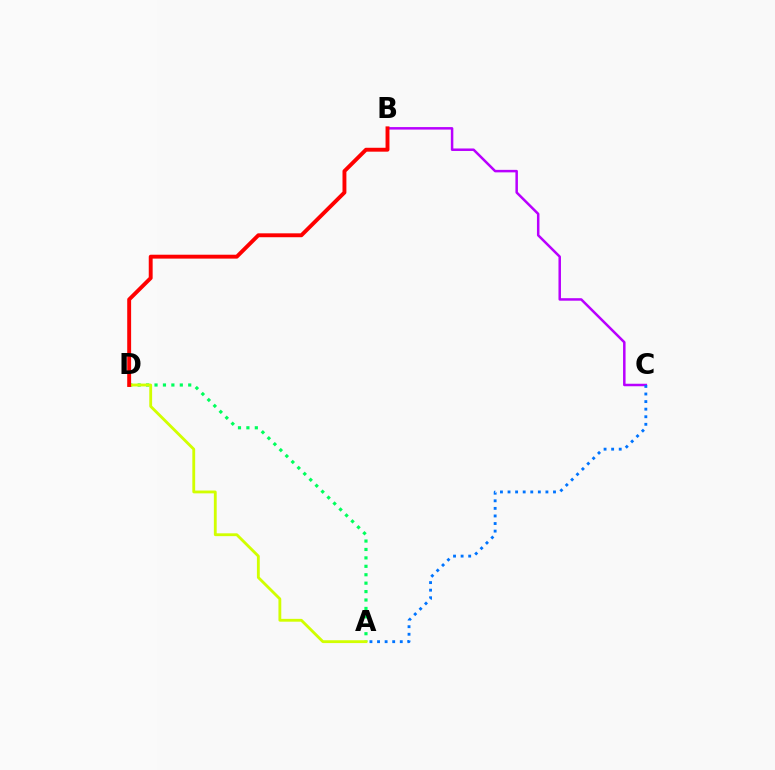{('A', 'D'): [{'color': '#00ff5c', 'line_style': 'dotted', 'thickness': 2.29}, {'color': '#d1ff00', 'line_style': 'solid', 'thickness': 2.04}], ('B', 'C'): [{'color': '#b900ff', 'line_style': 'solid', 'thickness': 1.8}], ('A', 'C'): [{'color': '#0074ff', 'line_style': 'dotted', 'thickness': 2.06}], ('B', 'D'): [{'color': '#ff0000', 'line_style': 'solid', 'thickness': 2.81}]}